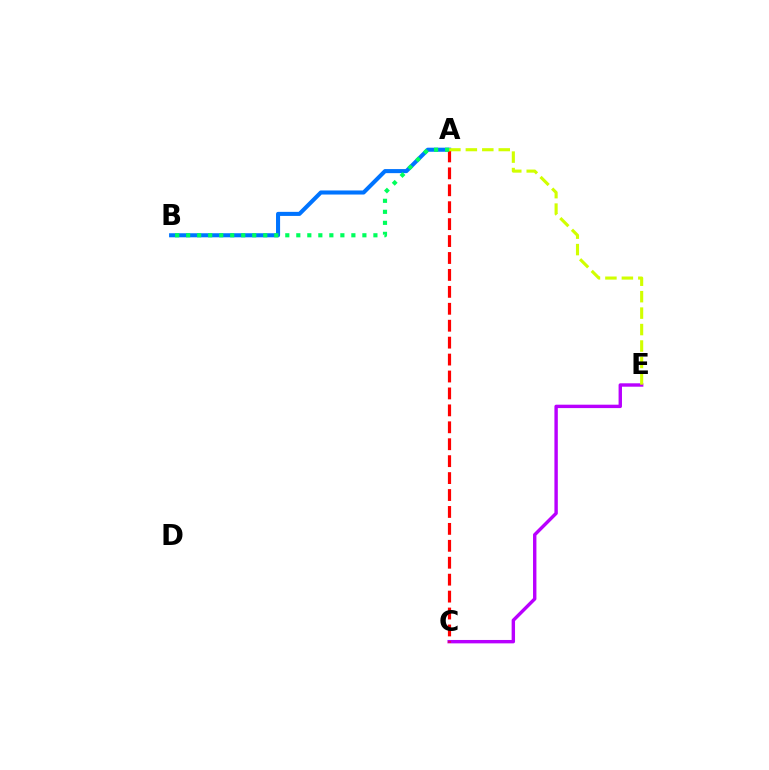{('A', 'B'): [{'color': '#0074ff', 'line_style': 'solid', 'thickness': 2.93}, {'color': '#00ff5c', 'line_style': 'dotted', 'thickness': 2.99}], ('C', 'E'): [{'color': '#b900ff', 'line_style': 'solid', 'thickness': 2.45}], ('A', 'C'): [{'color': '#ff0000', 'line_style': 'dashed', 'thickness': 2.3}], ('A', 'E'): [{'color': '#d1ff00', 'line_style': 'dashed', 'thickness': 2.23}]}